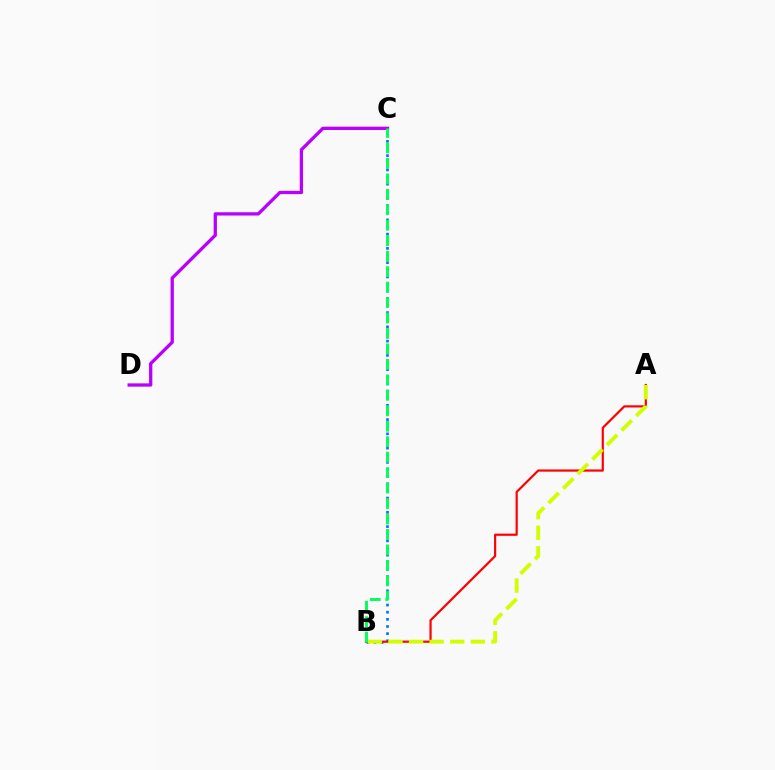{('B', 'C'): [{'color': '#0074ff', 'line_style': 'dotted', 'thickness': 1.94}, {'color': '#00ff5c', 'line_style': 'dashed', 'thickness': 2.1}], ('A', 'B'): [{'color': '#ff0000', 'line_style': 'solid', 'thickness': 1.58}, {'color': '#d1ff00', 'line_style': 'dashed', 'thickness': 2.8}], ('C', 'D'): [{'color': '#b900ff', 'line_style': 'solid', 'thickness': 2.37}]}